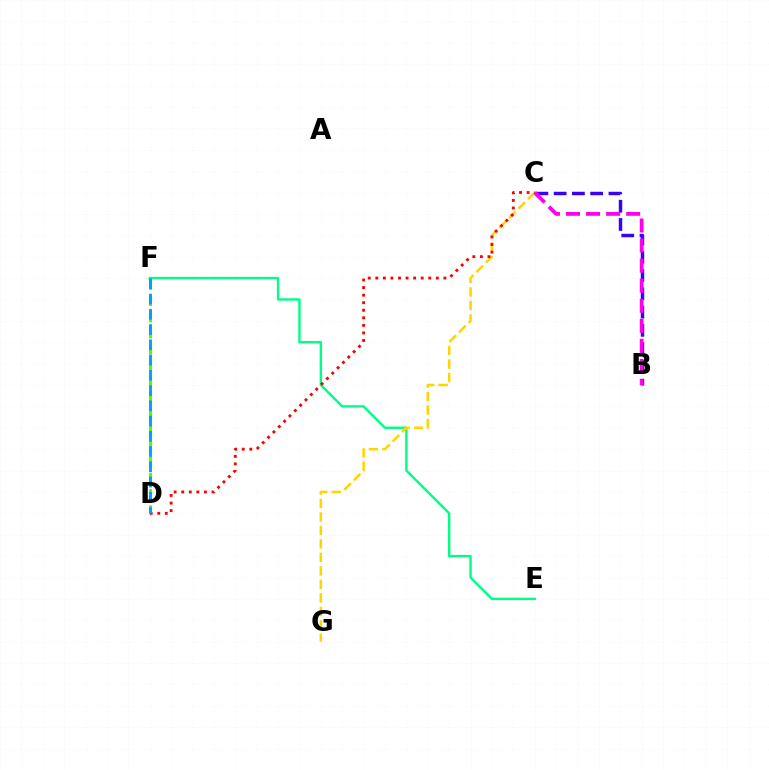{('B', 'C'): [{'color': '#3700ff', 'line_style': 'dashed', 'thickness': 2.48}, {'color': '#ff00ed', 'line_style': 'dashed', 'thickness': 2.73}], ('D', 'F'): [{'color': '#4fff00', 'line_style': 'dashed', 'thickness': 2.2}, {'color': '#009eff', 'line_style': 'dashed', 'thickness': 2.07}], ('E', 'F'): [{'color': '#00ff86', 'line_style': 'solid', 'thickness': 1.74}], ('C', 'G'): [{'color': '#ffd500', 'line_style': 'dashed', 'thickness': 1.83}], ('C', 'D'): [{'color': '#ff0000', 'line_style': 'dotted', 'thickness': 2.06}]}